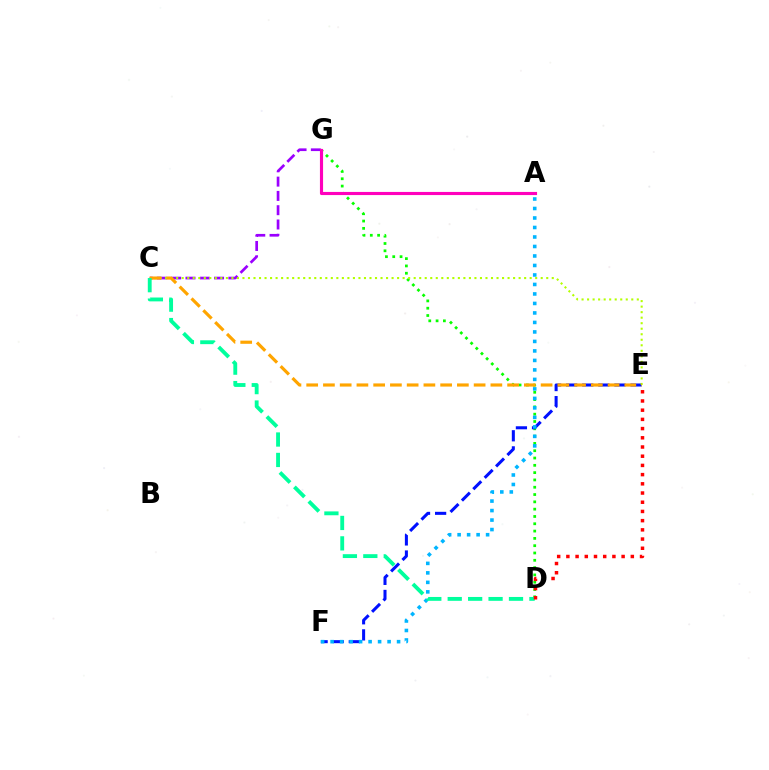{('D', 'G'): [{'color': '#08ff00', 'line_style': 'dotted', 'thickness': 1.98}], ('C', 'G'): [{'color': '#9b00ff', 'line_style': 'dashed', 'thickness': 1.94}], ('E', 'F'): [{'color': '#0010ff', 'line_style': 'dashed', 'thickness': 2.19}], ('A', 'F'): [{'color': '#00b5ff', 'line_style': 'dotted', 'thickness': 2.58}], ('C', 'E'): [{'color': '#b3ff00', 'line_style': 'dotted', 'thickness': 1.5}, {'color': '#ffa500', 'line_style': 'dashed', 'thickness': 2.27}], ('A', 'G'): [{'color': '#ff00bd', 'line_style': 'solid', 'thickness': 2.26}], ('C', 'D'): [{'color': '#00ff9d', 'line_style': 'dashed', 'thickness': 2.77}], ('D', 'E'): [{'color': '#ff0000', 'line_style': 'dotted', 'thickness': 2.5}]}